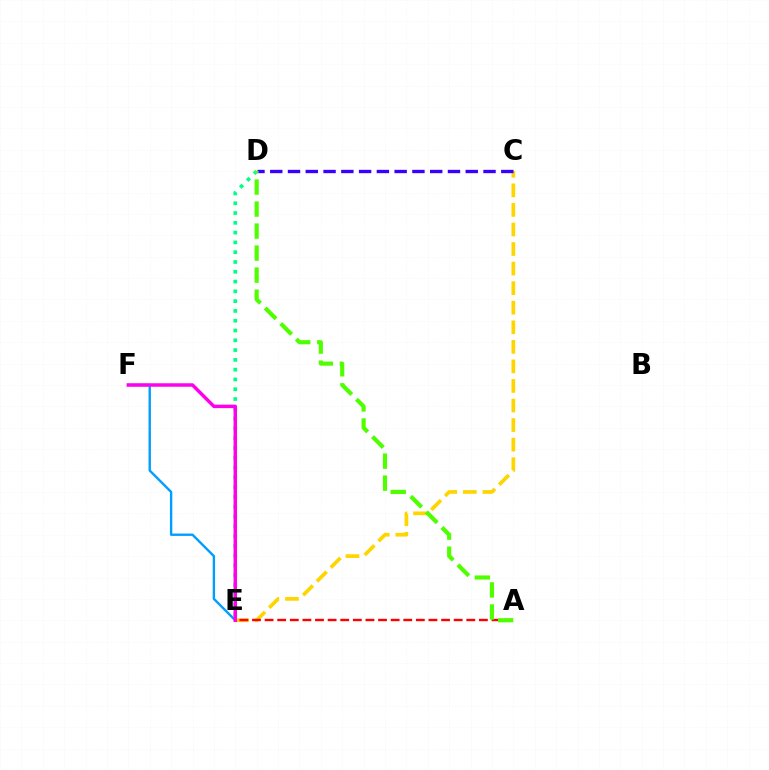{('E', 'F'): [{'color': '#009eff', 'line_style': 'solid', 'thickness': 1.72}, {'color': '#ff00ed', 'line_style': 'solid', 'thickness': 2.51}], ('C', 'E'): [{'color': '#ffd500', 'line_style': 'dashed', 'thickness': 2.66}], ('A', 'E'): [{'color': '#ff0000', 'line_style': 'dashed', 'thickness': 1.71}], ('D', 'E'): [{'color': '#00ff86', 'line_style': 'dotted', 'thickness': 2.66}], ('C', 'D'): [{'color': '#3700ff', 'line_style': 'dashed', 'thickness': 2.41}], ('A', 'D'): [{'color': '#4fff00', 'line_style': 'dashed', 'thickness': 2.99}]}